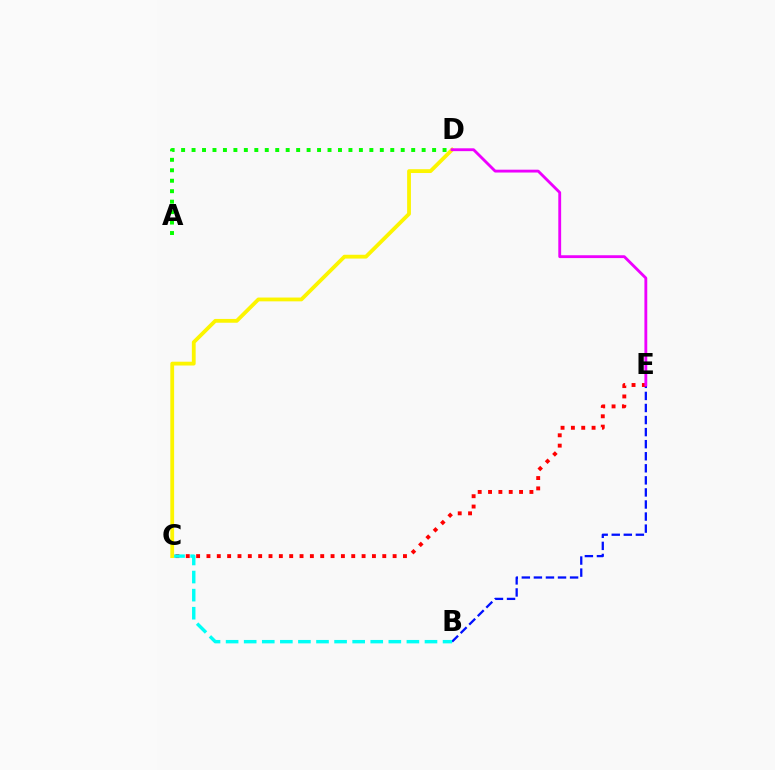{('B', 'E'): [{'color': '#0010ff', 'line_style': 'dashed', 'thickness': 1.64}], ('C', 'E'): [{'color': '#ff0000', 'line_style': 'dotted', 'thickness': 2.81}], ('B', 'C'): [{'color': '#00fff6', 'line_style': 'dashed', 'thickness': 2.46}], ('A', 'D'): [{'color': '#08ff00', 'line_style': 'dotted', 'thickness': 2.84}], ('C', 'D'): [{'color': '#fcf500', 'line_style': 'solid', 'thickness': 2.74}], ('D', 'E'): [{'color': '#ee00ff', 'line_style': 'solid', 'thickness': 2.04}]}